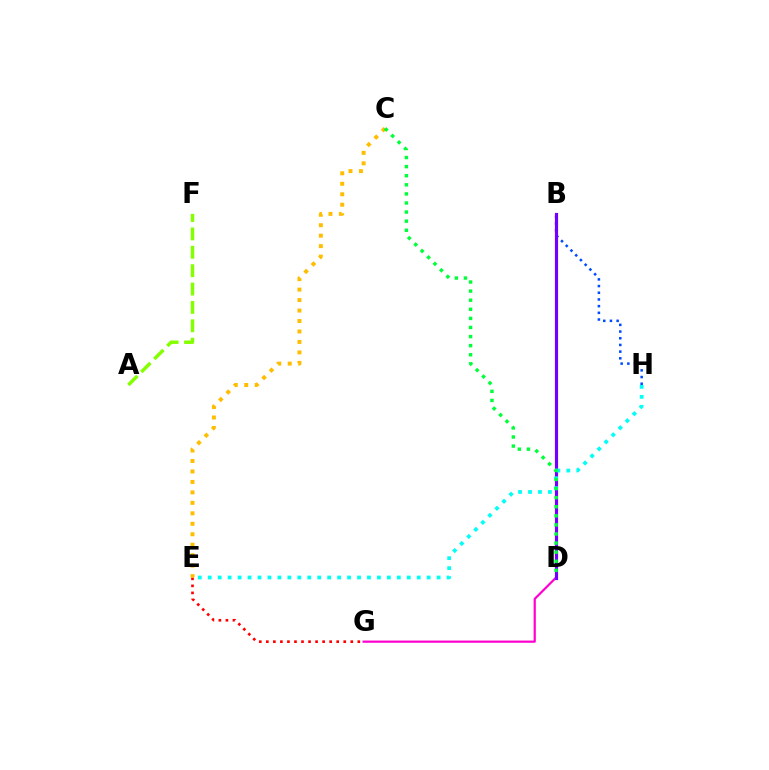{('E', 'G'): [{'color': '#ff0000', 'line_style': 'dotted', 'thickness': 1.91}], ('D', 'G'): [{'color': '#ff00cf', 'line_style': 'solid', 'thickness': 1.59}], ('B', 'H'): [{'color': '#004bff', 'line_style': 'dotted', 'thickness': 1.82}], ('B', 'D'): [{'color': '#7200ff', 'line_style': 'solid', 'thickness': 2.29}], ('E', 'H'): [{'color': '#00fff6', 'line_style': 'dotted', 'thickness': 2.7}], ('C', 'E'): [{'color': '#ffbd00', 'line_style': 'dotted', 'thickness': 2.84}], ('C', 'D'): [{'color': '#00ff39', 'line_style': 'dotted', 'thickness': 2.47}], ('A', 'F'): [{'color': '#84ff00', 'line_style': 'dashed', 'thickness': 2.5}]}